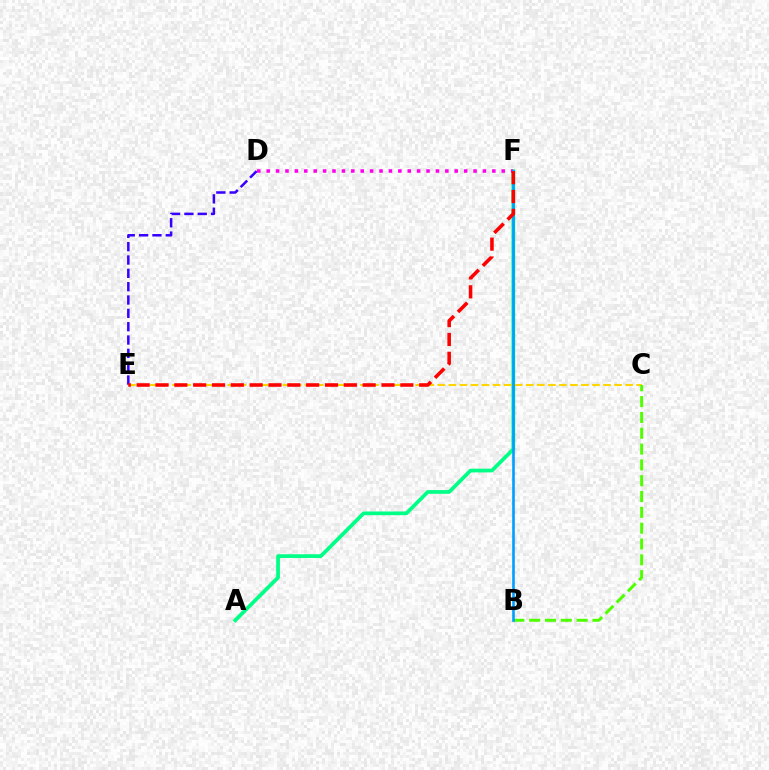{('A', 'F'): [{'color': '#00ff86', 'line_style': 'solid', 'thickness': 2.68}], ('C', 'E'): [{'color': '#ffd500', 'line_style': 'dashed', 'thickness': 1.5}], ('D', 'F'): [{'color': '#ff00ed', 'line_style': 'dotted', 'thickness': 2.55}], ('D', 'E'): [{'color': '#3700ff', 'line_style': 'dashed', 'thickness': 1.81}], ('B', 'C'): [{'color': '#4fff00', 'line_style': 'dashed', 'thickness': 2.15}], ('B', 'F'): [{'color': '#009eff', 'line_style': 'solid', 'thickness': 1.88}], ('E', 'F'): [{'color': '#ff0000', 'line_style': 'dashed', 'thickness': 2.56}]}